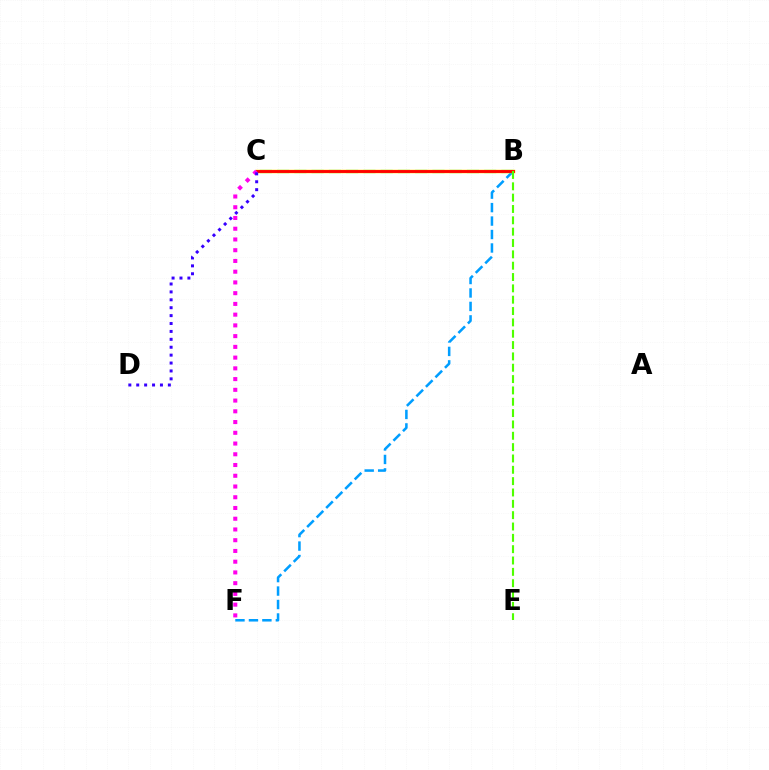{('B', 'F'): [{'color': '#009eff', 'line_style': 'dashed', 'thickness': 1.83}], ('B', 'C'): [{'color': '#00ff86', 'line_style': 'dashed', 'thickness': 2.34}, {'color': '#ffd500', 'line_style': 'solid', 'thickness': 2.52}, {'color': '#ff0000', 'line_style': 'solid', 'thickness': 2.07}], ('B', 'E'): [{'color': '#4fff00', 'line_style': 'dashed', 'thickness': 1.54}], ('C', 'F'): [{'color': '#ff00ed', 'line_style': 'dotted', 'thickness': 2.92}], ('C', 'D'): [{'color': '#3700ff', 'line_style': 'dotted', 'thickness': 2.15}]}